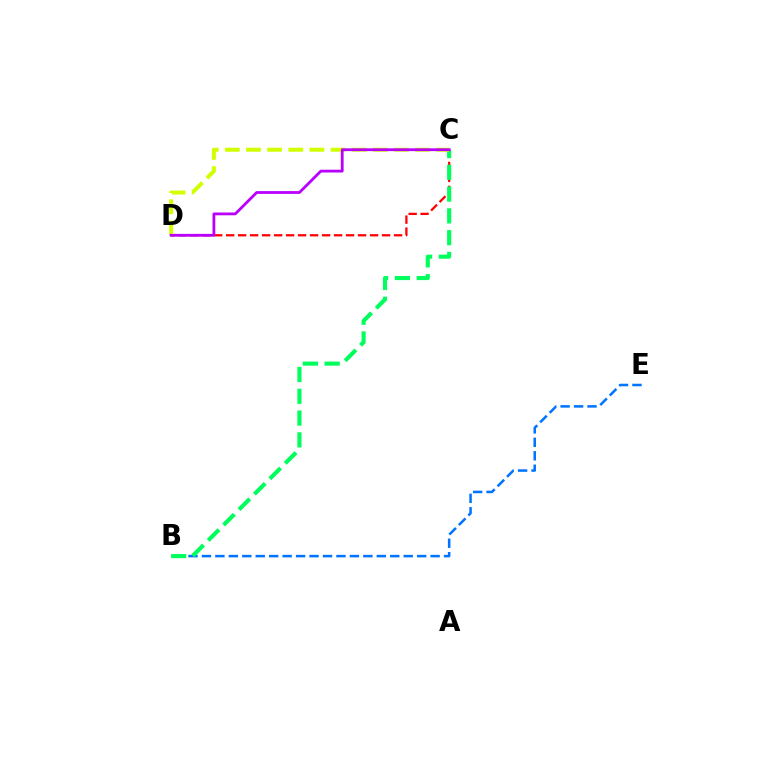{('B', 'E'): [{'color': '#0074ff', 'line_style': 'dashed', 'thickness': 1.83}], ('C', 'D'): [{'color': '#ff0000', 'line_style': 'dashed', 'thickness': 1.63}, {'color': '#d1ff00', 'line_style': 'dashed', 'thickness': 2.87}, {'color': '#b900ff', 'line_style': 'solid', 'thickness': 2.01}], ('B', 'C'): [{'color': '#00ff5c', 'line_style': 'dashed', 'thickness': 2.96}]}